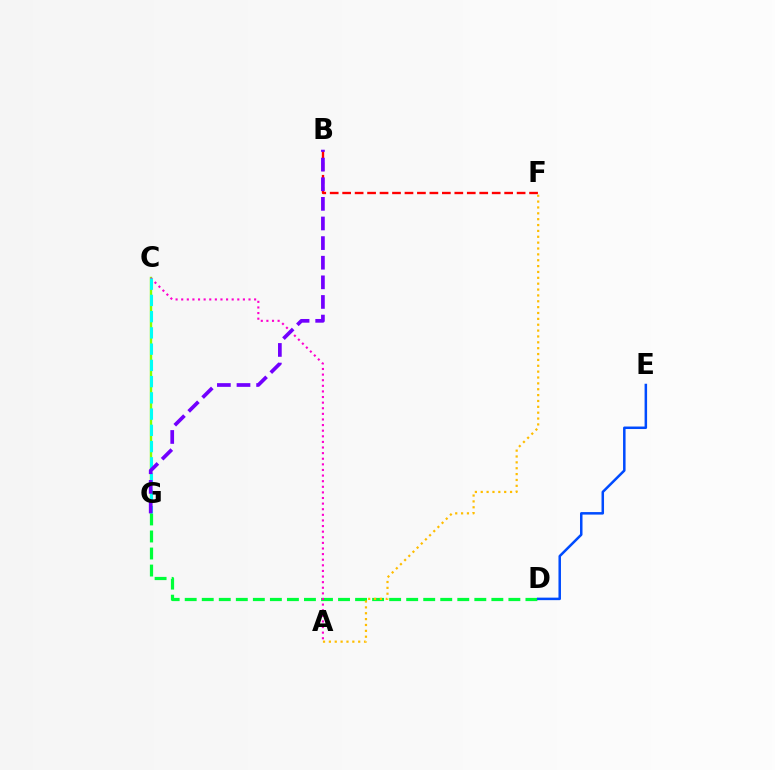{('C', 'G'): [{'color': '#84ff00', 'line_style': 'solid', 'thickness': 1.73}, {'color': '#00fff6', 'line_style': 'dashed', 'thickness': 2.21}], ('D', 'G'): [{'color': '#00ff39', 'line_style': 'dashed', 'thickness': 2.31}], ('D', 'E'): [{'color': '#004bff', 'line_style': 'solid', 'thickness': 1.81}], ('B', 'F'): [{'color': '#ff0000', 'line_style': 'dashed', 'thickness': 1.69}], ('A', 'C'): [{'color': '#ff00cf', 'line_style': 'dotted', 'thickness': 1.52}], ('A', 'F'): [{'color': '#ffbd00', 'line_style': 'dotted', 'thickness': 1.59}], ('B', 'G'): [{'color': '#7200ff', 'line_style': 'dashed', 'thickness': 2.67}]}